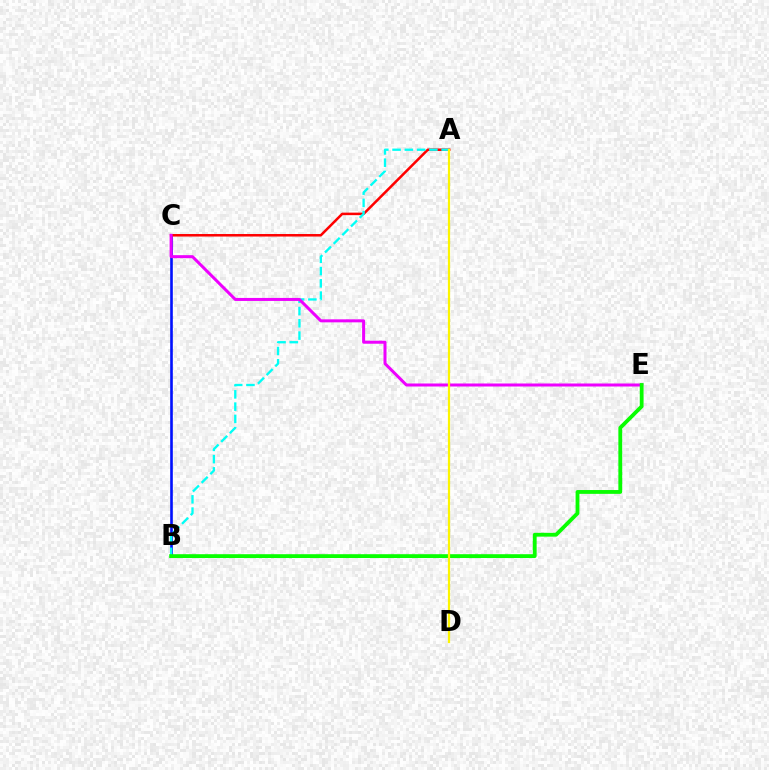{('B', 'C'): [{'color': '#0010ff', 'line_style': 'solid', 'thickness': 1.89}], ('A', 'C'): [{'color': '#ff0000', 'line_style': 'solid', 'thickness': 1.81}], ('A', 'B'): [{'color': '#00fff6', 'line_style': 'dashed', 'thickness': 1.67}], ('C', 'E'): [{'color': '#ee00ff', 'line_style': 'solid', 'thickness': 2.17}], ('B', 'E'): [{'color': '#08ff00', 'line_style': 'solid', 'thickness': 2.75}], ('A', 'D'): [{'color': '#fcf500', 'line_style': 'solid', 'thickness': 1.6}]}